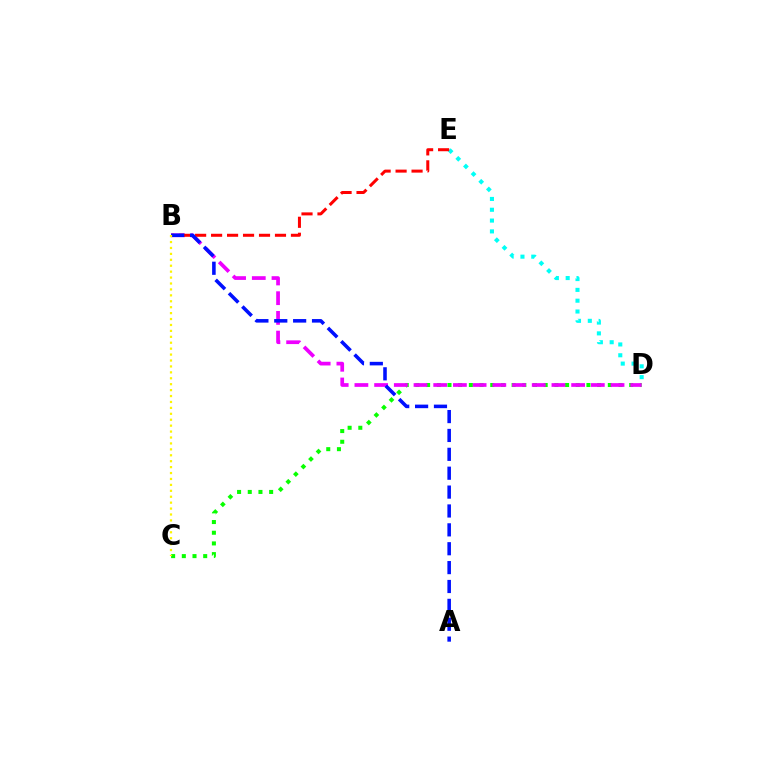{('D', 'E'): [{'color': '#00fff6', 'line_style': 'dotted', 'thickness': 2.94}], ('C', 'D'): [{'color': '#08ff00', 'line_style': 'dotted', 'thickness': 2.9}], ('B', 'D'): [{'color': '#ee00ff', 'line_style': 'dashed', 'thickness': 2.68}], ('B', 'E'): [{'color': '#ff0000', 'line_style': 'dashed', 'thickness': 2.17}], ('A', 'B'): [{'color': '#0010ff', 'line_style': 'dashed', 'thickness': 2.56}], ('B', 'C'): [{'color': '#fcf500', 'line_style': 'dotted', 'thickness': 1.61}]}